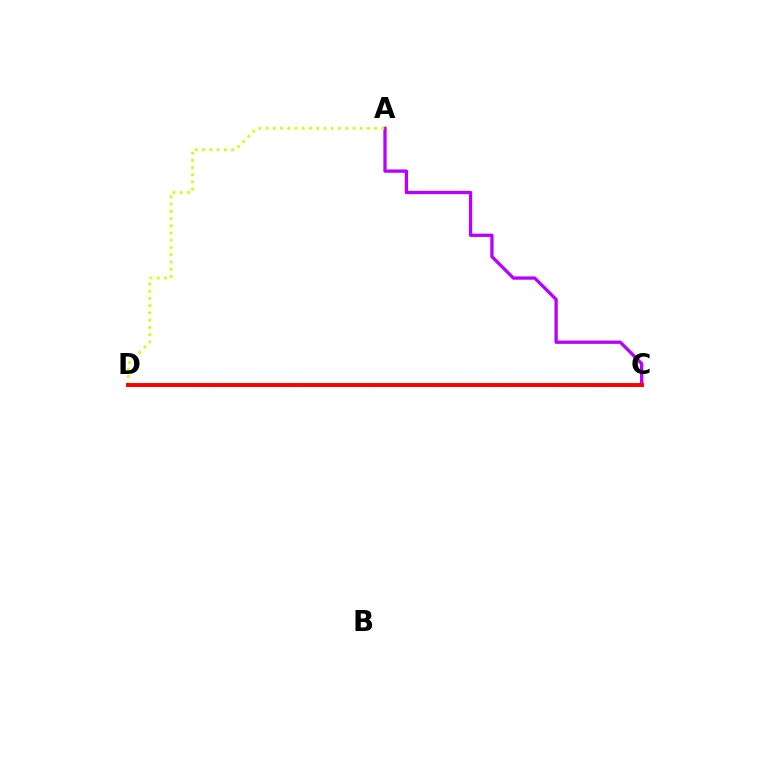{('C', 'D'): [{'color': '#0074ff', 'line_style': 'dashed', 'thickness': 1.97}, {'color': '#00ff5c', 'line_style': 'dotted', 'thickness': 2.14}, {'color': '#ff0000', 'line_style': 'solid', 'thickness': 2.81}], ('A', 'C'): [{'color': '#b900ff', 'line_style': 'solid', 'thickness': 2.38}], ('A', 'D'): [{'color': '#d1ff00', 'line_style': 'dotted', 'thickness': 1.97}]}